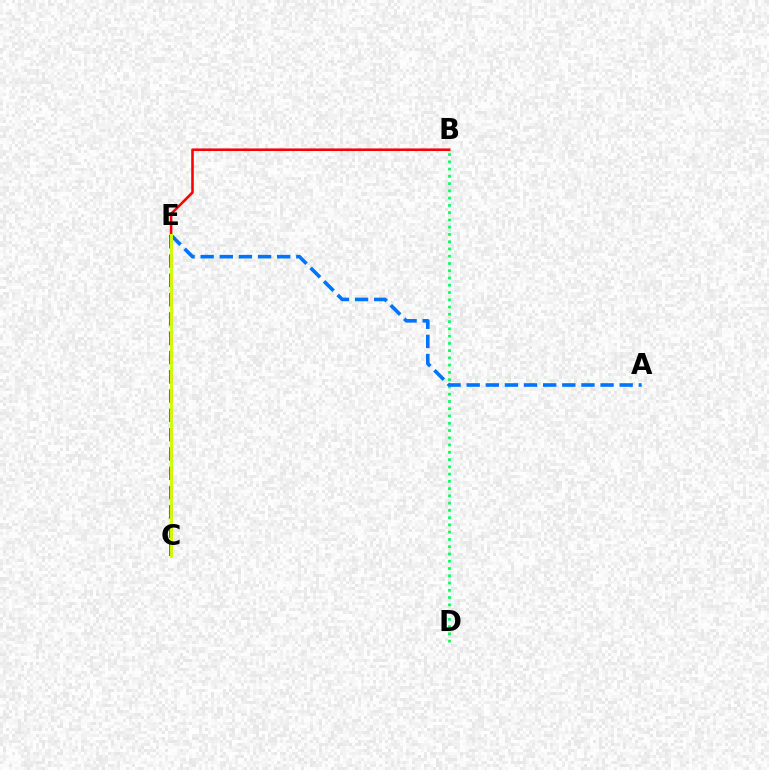{('C', 'E'): [{'color': '#b900ff', 'line_style': 'dashed', 'thickness': 2.62}, {'color': '#d1ff00', 'line_style': 'solid', 'thickness': 2.1}], ('B', 'D'): [{'color': '#00ff5c', 'line_style': 'dotted', 'thickness': 1.97}], ('A', 'E'): [{'color': '#0074ff', 'line_style': 'dashed', 'thickness': 2.6}], ('B', 'E'): [{'color': '#ff0000', 'line_style': 'solid', 'thickness': 1.86}]}